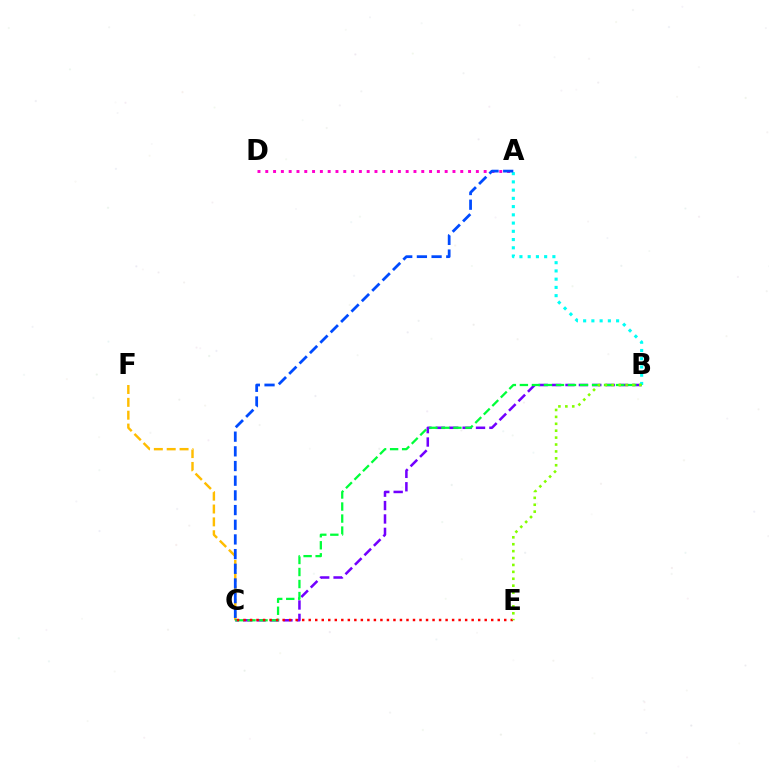{('A', 'D'): [{'color': '#ff00cf', 'line_style': 'dotted', 'thickness': 2.12}], ('C', 'F'): [{'color': '#ffbd00', 'line_style': 'dashed', 'thickness': 1.75}], ('B', 'C'): [{'color': '#7200ff', 'line_style': 'dashed', 'thickness': 1.82}, {'color': '#00ff39', 'line_style': 'dashed', 'thickness': 1.63}], ('A', 'B'): [{'color': '#00fff6', 'line_style': 'dotted', 'thickness': 2.24}], ('C', 'E'): [{'color': '#ff0000', 'line_style': 'dotted', 'thickness': 1.77}], ('A', 'C'): [{'color': '#004bff', 'line_style': 'dashed', 'thickness': 1.99}], ('B', 'E'): [{'color': '#84ff00', 'line_style': 'dotted', 'thickness': 1.88}]}